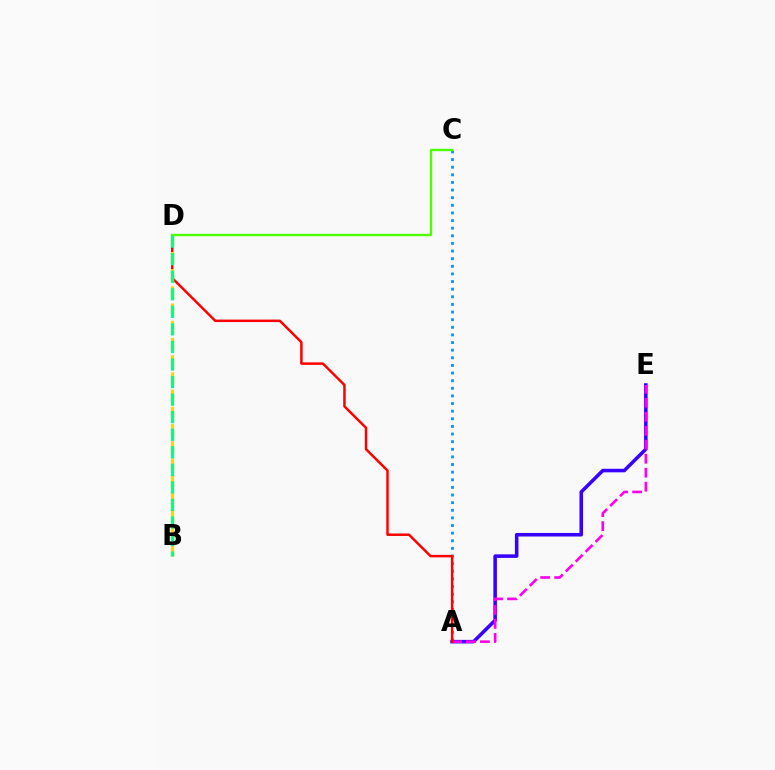{('A', 'C'): [{'color': '#009eff', 'line_style': 'dotted', 'thickness': 2.07}], ('A', 'E'): [{'color': '#3700ff', 'line_style': 'solid', 'thickness': 2.56}, {'color': '#ff00ed', 'line_style': 'dashed', 'thickness': 1.9}], ('A', 'D'): [{'color': '#ff0000', 'line_style': 'solid', 'thickness': 1.79}], ('B', 'D'): [{'color': '#ffd500', 'line_style': 'dashed', 'thickness': 2.34}, {'color': '#00ff86', 'line_style': 'dashed', 'thickness': 2.38}], ('C', 'D'): [{'color': '#4fff00', 'line_style': 'solid', 'thickness': 1.73}]}